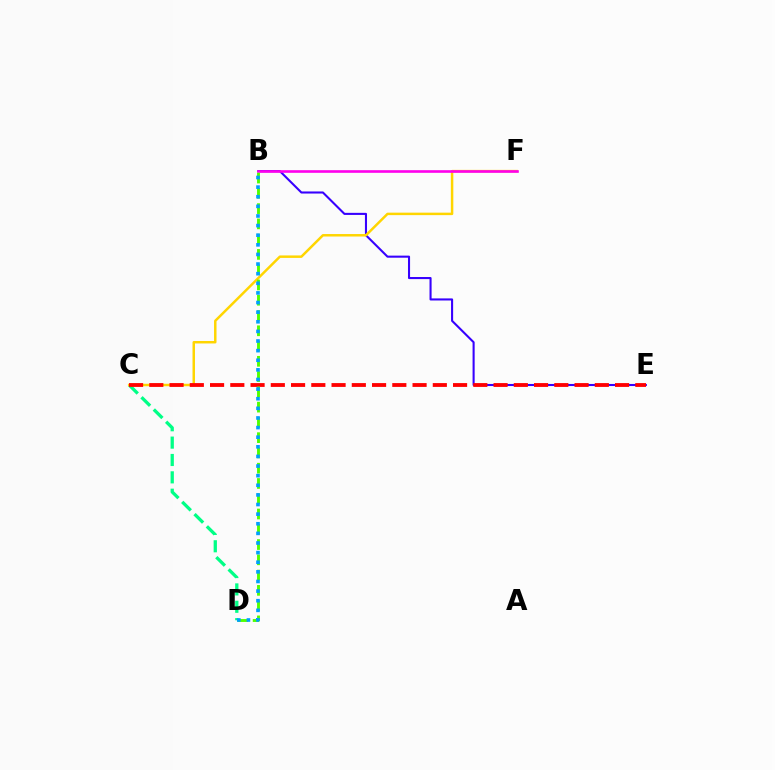{('C', 'D'): [{'color': '#00ff86', 'line_style': 'dashed', 'thickness': 2.36}], ('B', 'E'): [{'color': '#3700ff', 'line_style': 'solid', 'thickness': 1.5}], ('C', 'F'): [{'color': '#ffd500', 'line_style': 'solid', 'thickness': 1.78}], ('B', 'F'): [{'color': '#ff00ed', 'line_style': 'solid', 'thickness': 1.9}], ('C', 'E'): [{'color': '#ff0000', 'line_style': 'dashed', 'thickness': 2.75}], ('B', 'D'): [{'color': '#4fff00', 'line_style': 'dashed', 'thickness': 2.07}, {'color': '#009eff', 'line_style': 'dotted', 'thickness': 2.61}]}